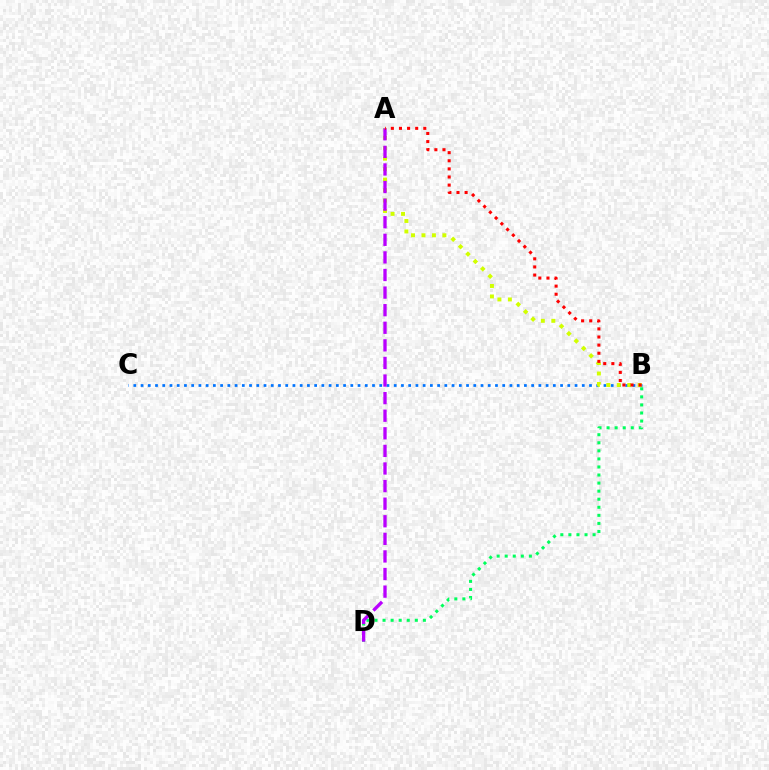{('B', 'C'): [{'color': '#0074ff', 'line_style': 'dotted', 'thickness': 1.97}], ('B', 'D'): [{'color': '#00ff5c', 'line_style': 'dotted', 'thickness': 2.19}], ('A', 'B'): [{'color': '#d1ff00', 'line_style': 'dotted', 'thickness': 2.84}, {'color': '#ff0000', 'line_style': 'dotted', 'thickness': 2.2}], ('A', 'D'): [{'color': '#b900ff', 'line_style': 'dashed', 'thickness': 2.39}]}